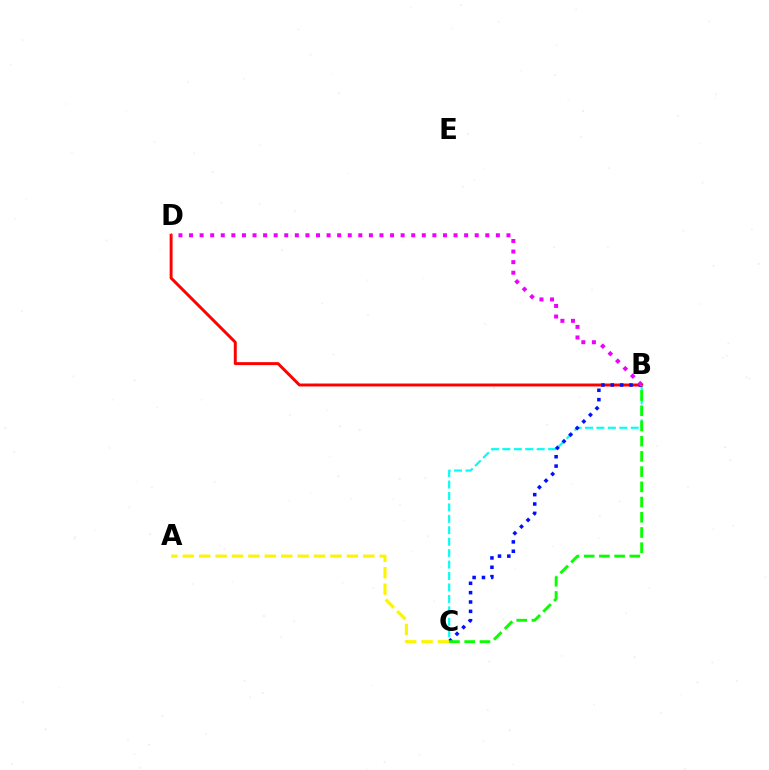{('B', 'C'): [{'color': '#00fff6', 'line_style': 'dashed', 'thickness': 1.55}, {'color': '#0010ff', 'line_style': 'dotted', 'thickness': 2.54}, {'color': '#08ff00', 'line_style': 'dashed', 'thickness': 2.07}], ('B', 'D'): [{'color': '#ff0000', 'line_style': 'solid', 'thickness': 2.12}, {'color': '#ee00ff', 'line_style': 'dotted', 'thickness': 2.87}], ('A', 'C'): [{'color': '#fcf500', 'line_style': 'dashed', 'thickness': 2.23}]}